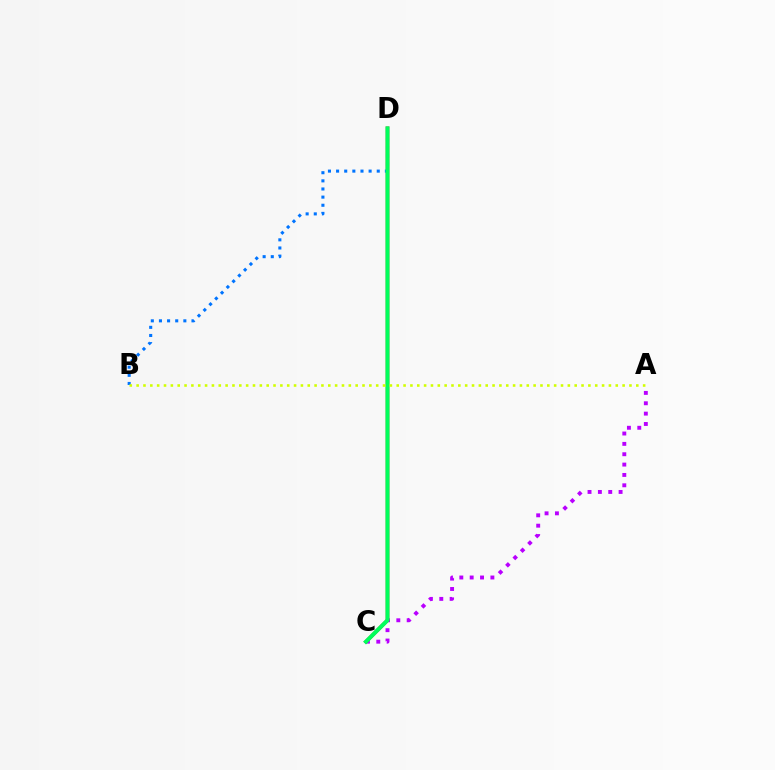{('A', 'C'): [{'color': '#b900ff', 'line_style': 'dotted', 'thickness': 2.81}], ('C', 'D'): [{'color': '#ff0000', 'line_style': 'solid', 'thickness': 2.47}, {'color': '#00ff5c', 'line_style': 'solid', 'thickness': 2.9}], ('B', 'D'): [{'color': '#0074ff', 'line_style': 'dotted', 'thickness': 2.21}], ('A', 'B'): [{'color': '#d1ff00', 'line_style': 'dotted', 'thickness': 1.86}]}